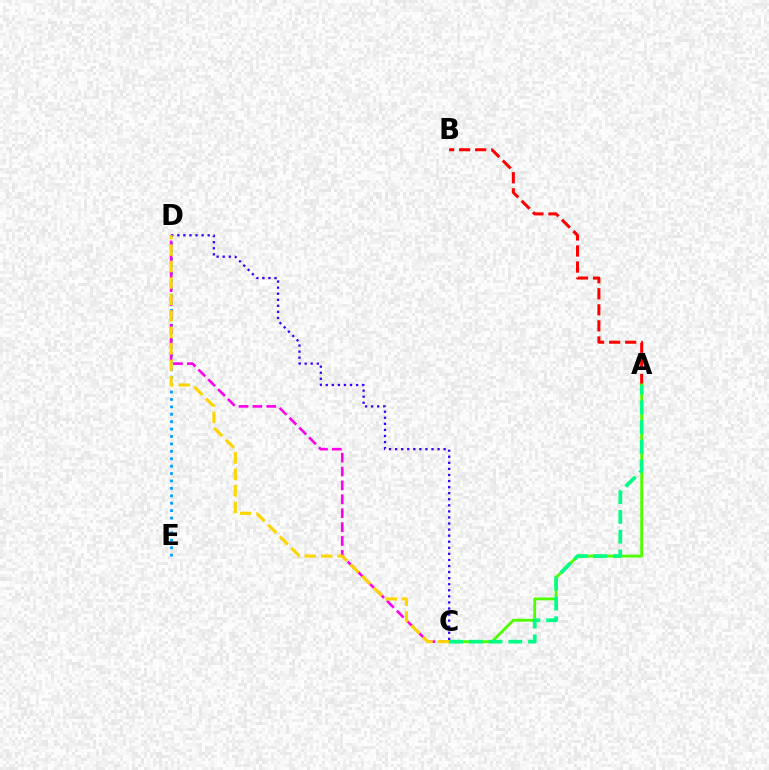{('A', 'B'): [{'color': '#ff0000', 'line_style': 'dashed', 'thickness': 2.18}], ('A', 'C'): [{'color': '#4fff00', 'line_style': 'solid', 'thickness': 2.05}, {'color': '#00ff86', 'line_style': 'dashed', 'thickness': 2.68}], ('D', 'E'): [{'color': '#009eff', 'line_style': 'dotted', 'thickness': 2.01}], ('C', 'D'): [{'color': '#3700ff', 'line_style': 'dotted', 'thickness': 1.65}, {'color': '#ff00ed', 'line_style': 'dashed', 'thickness': 1.89}, {'color': '#ffd500', 'line_style': 'dashed', 'thickness': 2.24}]}